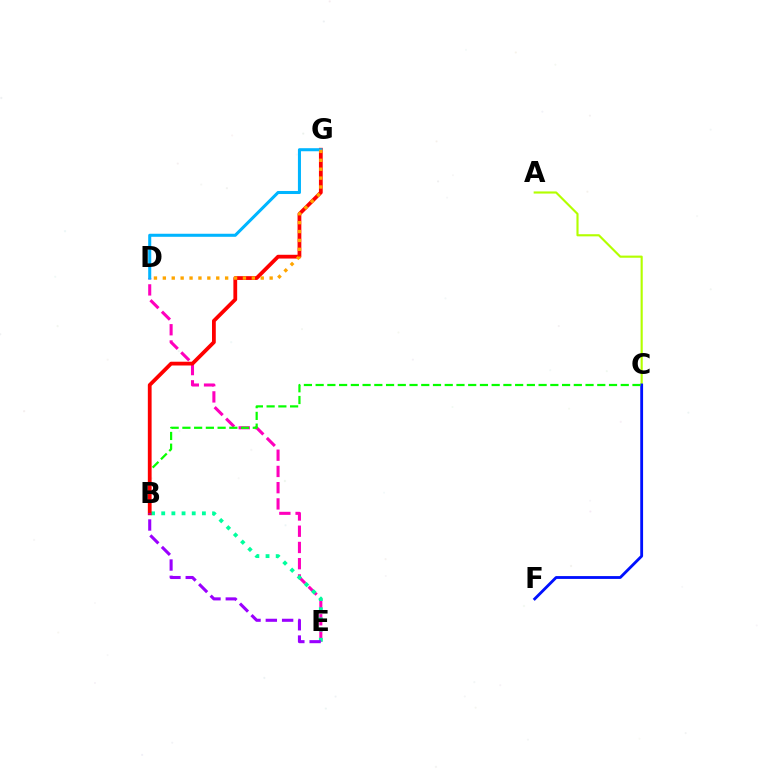{('D', 'E'): [{'color': '#ff00bd', 'line_style': 'dashed', 'thickness': 2.21}], ('B', 'E'): [{'color': '#00ff9d', 'line_style': 'dotted', 'thickness': 2.76}, {'color': '#9b00ff', 'line_style': 'dashed', 'thickness': 2.21}], ('A', 'C'): [{'color': '#b3ff00', 'line_style': 'solid', 'thickness': 1.54}], ('C', 'F'): [{'color': '#0010ff', 'line_style': 'solid', 'thickness': 2.04}], ('B', 'C'): [{'color': '#08ff00', 'line_style': 'dashed', 'thickness': 1.59}], ('B', 'G'): [{'color': '#ff0000', 'line_style': 'solid', 'thickness': 2.72}], ('D', 'G'): [{'color': '#00b5ff', 'line_style': 'solid', 'thickness': 2.19}, {'color': '#ffa500', 'line_style': 'dotted', 'thickness': 2.42}]}